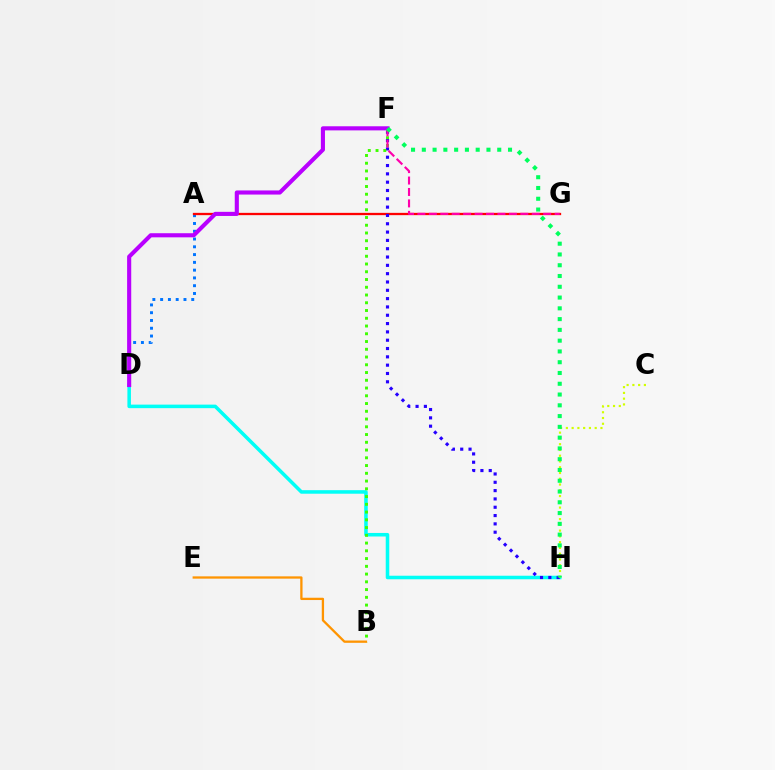{('A', 'D'): [{'color': '#0074ff', 'line_style': 'dotted', 'thickness': 2.11}], ('A', 'G'): [{'color': '#ff0000', 'line_style': 'solid', 'thickness': 1.65}], ('D', 'H'): [{'color': '#00fff6', 'line_style': 'solid', 'thickness': 2.55}], ('F', 'H'): [{'color': '#2500ff', 'line_style': 'dotted', 'thickness': 2.26}, {'color': '#00ff5c', 'line_style': 'dotted', 'thickness': 2.93}], ('B', 'F'): [{'color': '#3dff00', 'line_style': 'dotted', 'thickness': 2.11}], ('F', 'G'): [{'color': '#ff00ac', 'line_style': 'dashed', 'thickness': 1.55}], ('D', 'F'): [{'color': '#b900ff', 'line_style': 'solid', 'thickness': 2.96}], ('C', 'H'): [{'color': '#d1ff00', 'line_style': 'dotted', 'thickness': 1.57}], ('B', 'E'): [{'color': '#ff9400', 'line_style': 'solid', 'thickness': 1.65}]}